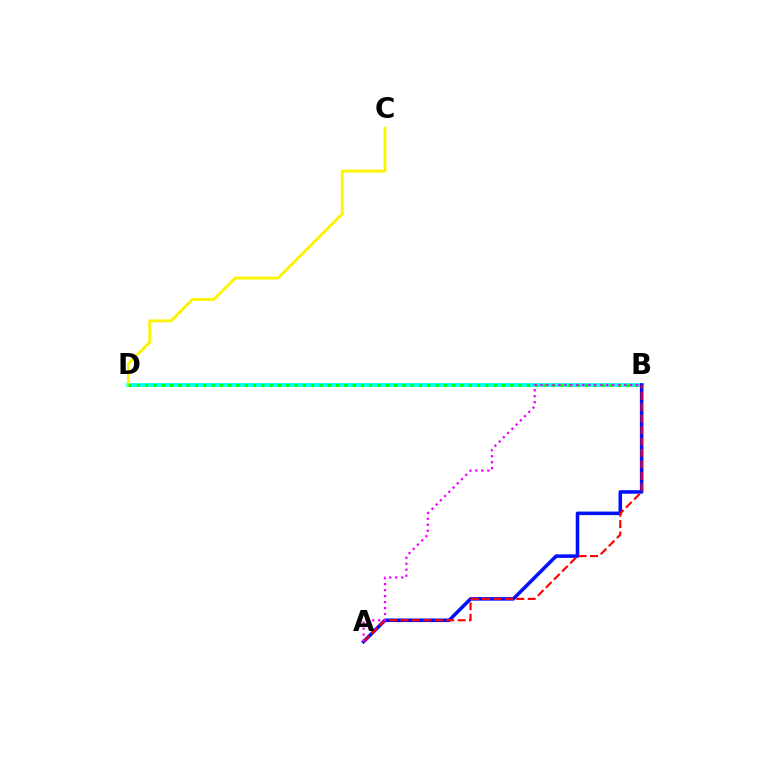{('B', 'D'): [{'color': '#00fff6', 'line_style': 'solid', 'thickness': 2.71}, {'color': '#08ff00', 'line_style': 'dotted', 'thickness': 2.25}], ('A', 'B'): [{'color': '#0010ff', 'line_style': 'solid', 'thickness': 2.55}, {'color': '#ff0000', 'line_style': 'dashed', 'thickness': 1.55}, {'color': '#ee00ff', 'line_style': 'dotted', 'thickness': 1.62}], ('C', 'D'): [{'color': '#fcf500', 'line_style': 'solid', 'thickness': 2.05}]}